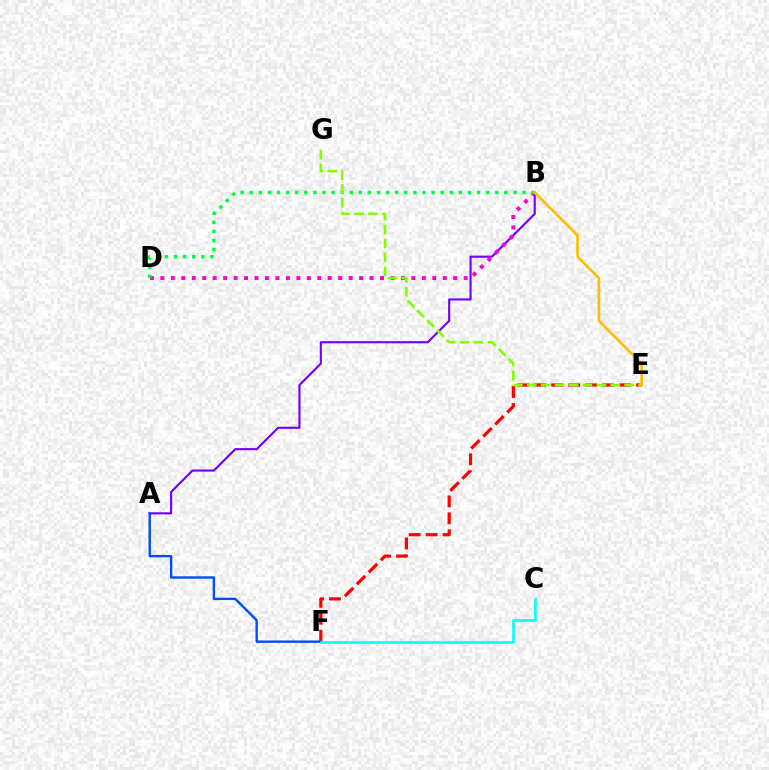{('E', 'F'): [{'color': '#ff0000', 'line_style': 'dashed', 'thickness': 2.31}], ('A', 'B'): [{'color': '#7200ff', 'line_style': 'solid', 'thickness': 1.54}], ('A', 'F'): [{'color': '#004bff', 'line_style': 'solid', 'thickness': 1.71}], ('B', 'D'): [{'color': '#ff00cf', 'line_style': 'dotted', 'thickness': 2.84}, {'color': '#00ff39', 'line_style': 'dotted', 'thickness': 2.47}], ('E', 'G'): [{'color': '#84ff00', 'line_style': 'dashed', 'thickness': 1.89}], ('B', 'E'): [{'color': '#ffbd00', 'line_style': 'solid', 'thickness': 1.88}], ('C', 'F'): [{'color': '#00fff6', 'line_style': 'solid', 'thickness': 1.88}]}